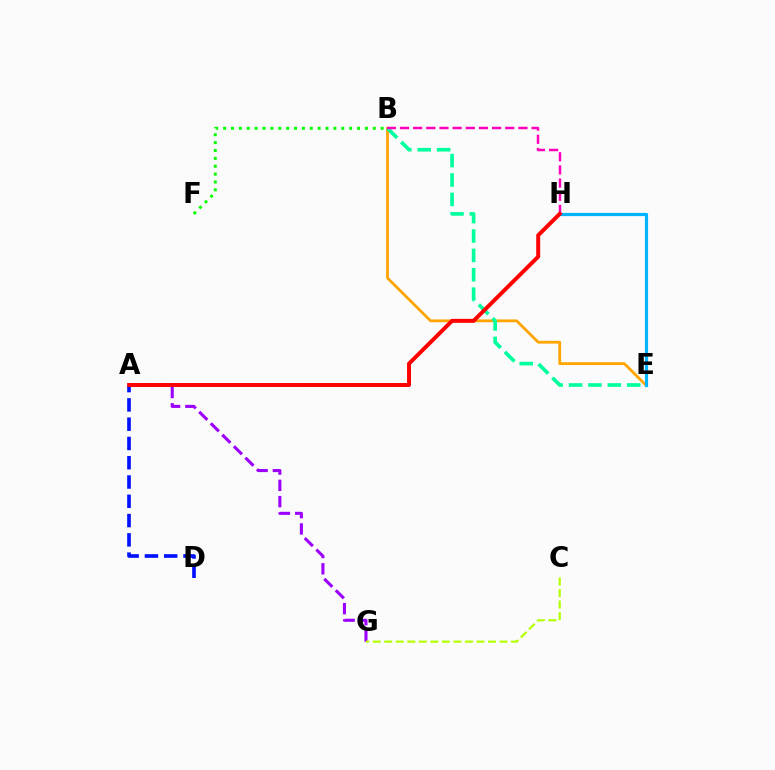{('B', 'F'): [{'color': '#08ff00', 'line_style': 'dotted', 'thickness': 2.14}], ('B', 'E'): [{'color': '#ffa500', 'line_style': 'solid', 'thickness': 2.02}, {'color': '#00ff9d', 'line_style': 'dashed', 'thickness': 2.63}], ('E', 'H'): [{'color': '#00b5ff', 'line_style': 'solid', 'thickness': 2.3}], ('A', 'G'): [{'color': '#9b00ff', 'line_style': 'dashed', 'thickness': 2.21}], ('C', 'G'): [{'color': '#b3ff00', 'line_style': 'dashed', 'thickness': 1.57}], ('A', 'D'): [{'color': '#0010ff', 'line_style': 'dashed', 'thickness': 2.62}], ('B', 'H'): [{'color': '#ff00bd', 'line_style': 'dashed', 'thickness': 1.79}], ('A', 'H'): [{'color': '#ff0000', 'line_style': 'solid', 'thickness': 2.85}]}